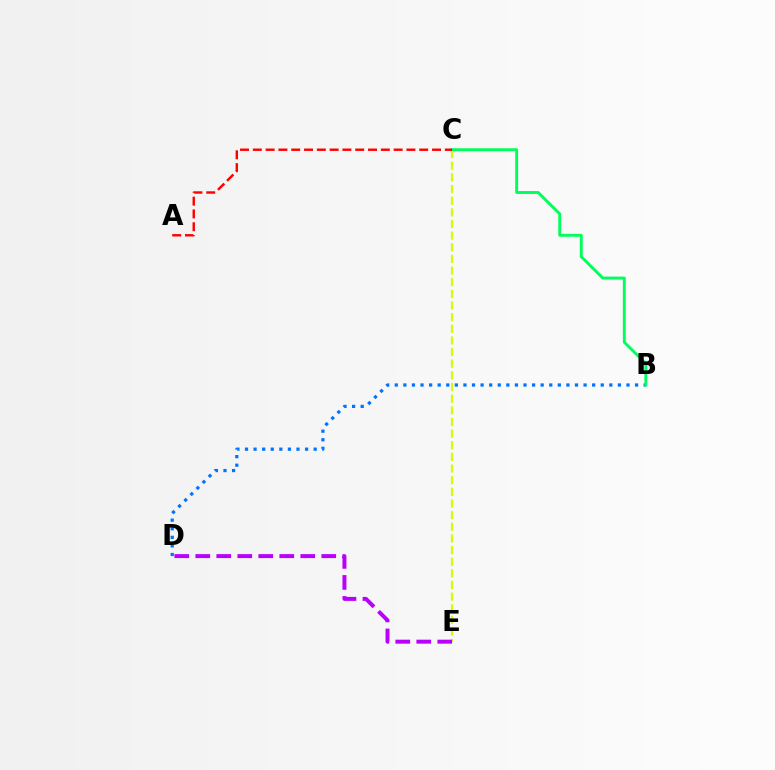{('C', 'E'): [{'color': '#d1ff00', 'line_style': 'dashed', 'thickness': 1.58}], ('B', 'D'): [{'color': '#0074ff', 'line_style': 'dotted', 'thickness': 2.33}], ('B', 'C'): [{'color': '#00ff5c', 'line_style': 'solid', 'thickness': 2.11}], ('D', 'E'): [{'color': '#b900ff', 'line_style': 'dashed', 'thickness': 2.85}], ('A', 'C'): [{'color': '#ff0000', 'line_style': 'dashed', 'thickness': 1.74}]}